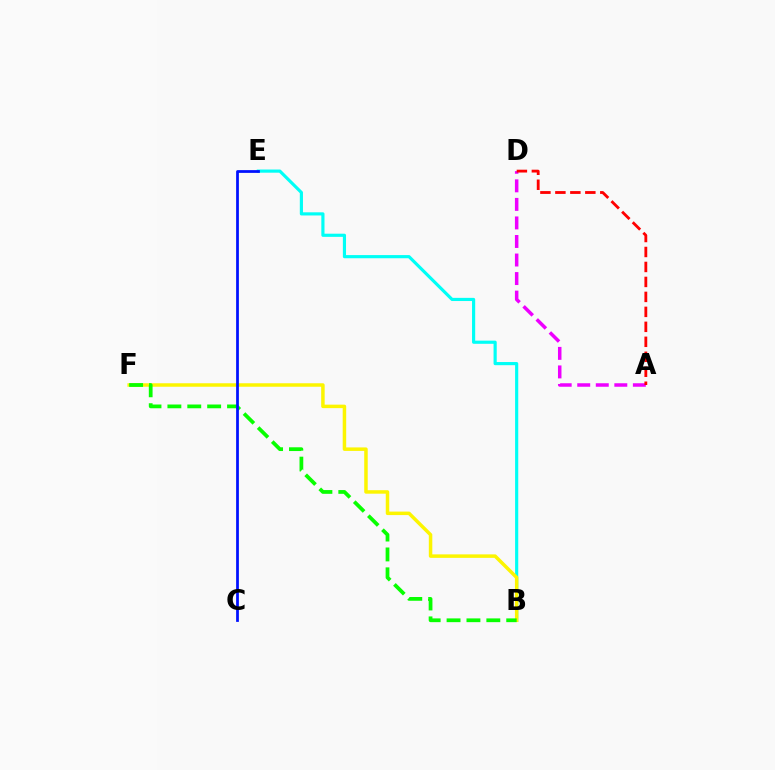{('B', 'E'): [{'color': '#00fff6', 'line_style': 'solid', 'thickness': 2.27}], ('B', 'F'): [{'color': '#fcf500', 'line_style': 'solid', 'thickness': 2.51}, {'color': '#08ff00', 'line_style': 'dashed', 'thickness': 2.7}], ('A', 'D'): [{'color': '#ee00ff', 'line_style': 'dashed', 'thickness': 2.52}, {'color': '#ff0000', 'line_style': 'dashed', 'thickness': 2.03}], ('C', 'E'): [{'color': '#0010ff', 'line_style': 'solid', 'thickness': 1.99}]}